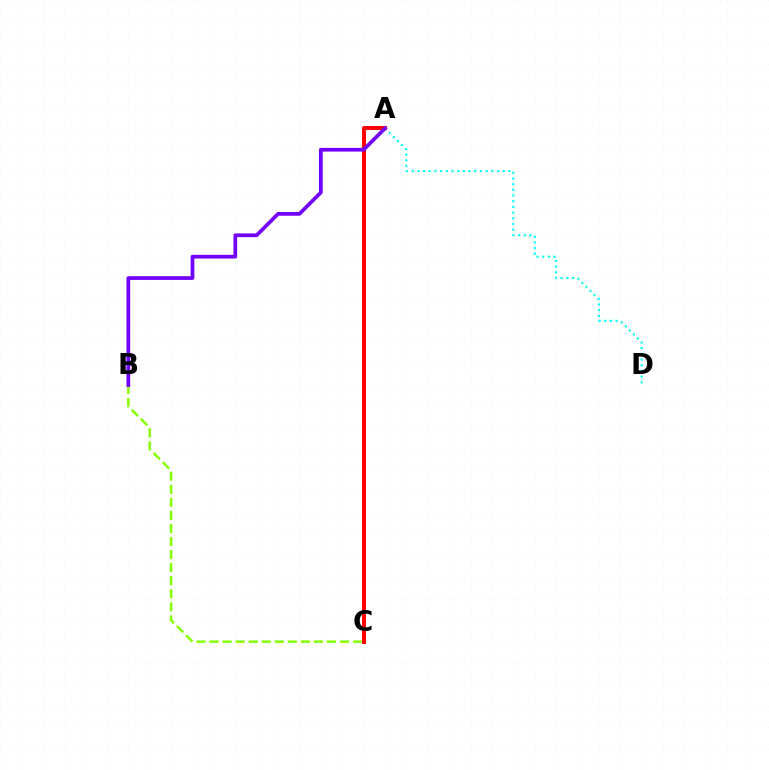{('A', 'D'): [{'color': '#00fff6', 'line_style': 'dotted', 'thickness': 1.54}], ('A', 'C'): [{'color': '#ff0000', 'line_style': 'solid', 'thickness': 2.85}], ('B', 'C'): [{'color': '#84ff00', 'line_style': 'dashed', 'thickness': 1.77}], ('A', 'B'): [{'color': '#7200ff', 'line_style': 'solid', 'thickness': 2.68}]}